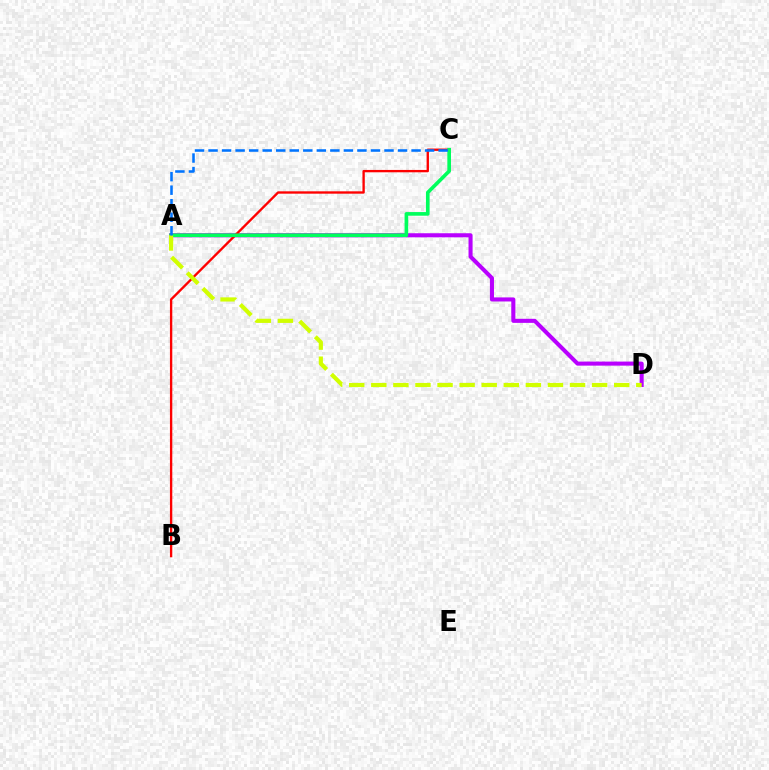{('A', 'D'): [{'color': '#b900ff', 'line_style': 'solid', 'thickness': 2.92}, {'color': '#d1ff00', 'line_style': 'dashed', 'thickness': 3.0}], ('B', 'C'): [{'color': '#ff0000', 'line_style': 'solid', 'thickness': 1.69}], ('A', 'C'): [{'color': '#00ff5c', 'line_style': 'solid', 'thickness': 2.63}, {'color': '#0074ff', 'line_style': 'dashed', 'thickness': 1.84}]}